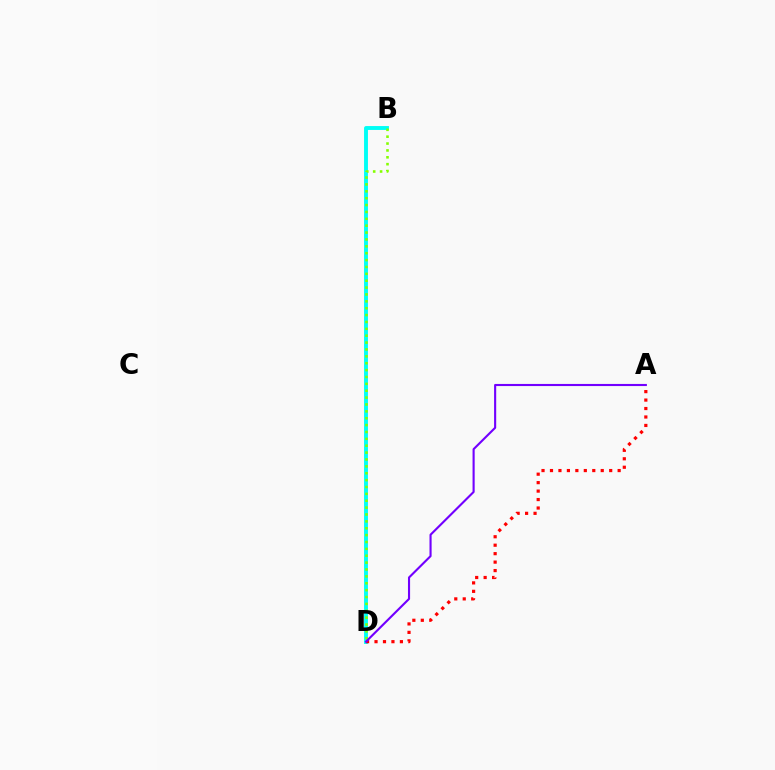{('B', 'D'): [{'color': '#00fff6', 'line_style': 'solid', 'thickness': 2.8}, {'color': '#84ff00', 'line_style': 'dotted', 'thickness': 1.87}], ('A', 'D'): [{'color': '#ff0000', 'line_style': 'dotted', 'thickness': 2.3}, {'color': '#7200ff', 'line_style': 'solid', 'thickness': 1.52}]}